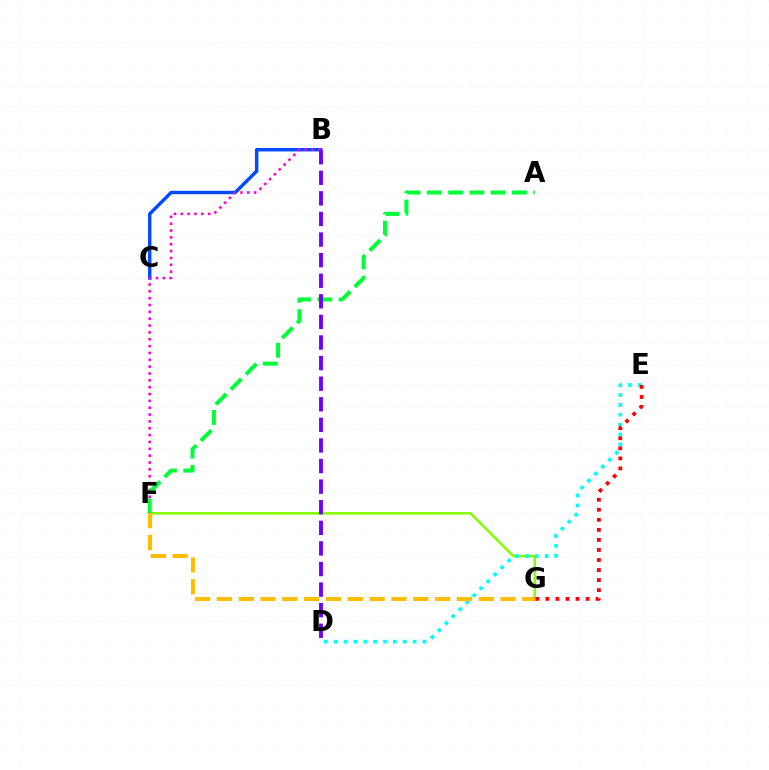{('B', 'C'): [{'color': '#004bff', 'line_style': 'solid', 'thickness': 2.47}], ('B', 'F'): [{'color': '#ff00cf', 'line_style': 'dotted', 'thickness': 1.86}], ('F', 'G'): [{'color': '#84ff00', 'line_style': 'solid', 'thickness': 1.84}, {'color': '#ffbd00', 'line_style': 'dashed', 'thickness': 2.96}], ('A', 'F'): [{'color': '#00ff39', 'line_style': 'dashed', 'thickness': 2.89}], ('D', 'E'): [{'color': '#00fff6', 'line_style': 'dotted', 'thickness': 2.68}], ('E', 'G'): [{'color': '#ff0000', 'line_style': 'dotted', 'thickness': 2.73}], ('B', 'D'): [{'color': '#7200ff', 'line_style': 'dashed', 'thickness': 2.8}]}